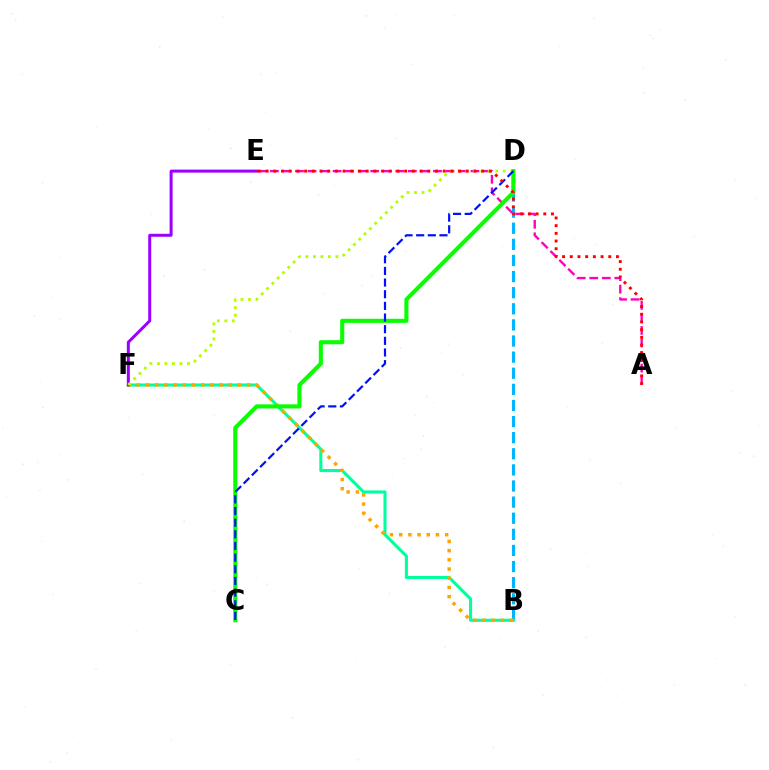{('B', 'D'): [{'color': '#00b5ff', 'line_style': 'dashed', 'thickness': 2.19}], ('B', 'F'): [{'color': '#00ff9d', 'line_style': 'solid', 'thickness': 2.21}, {'color': '#ffa500', 'line_style': 'dotted', 'thickness': 2.5}], ('A', 'E'): [{'color': '#ff00bd', 'line_style': 'dashed', 'thickness': 1.7}, {'color': '#ff0000', 'line_style': 'dotted', 'thickness': 2.09}], ('E', 'F'): [{'color': '#9b00ff', 'line_style': 'solid', 'thickness': 2.16}], ('D', 'F'): [{'color': '#b3ff00', 'line_style': 'dotted', 'thickness': 2.04}], ('C', 'D'): [{'color': '#08ff00', 'line_style': 'solid', 'thickness': 2.94}, {'color': '#0010ff', 'line_style': 'dashed', 'thickness': 1.58}]}